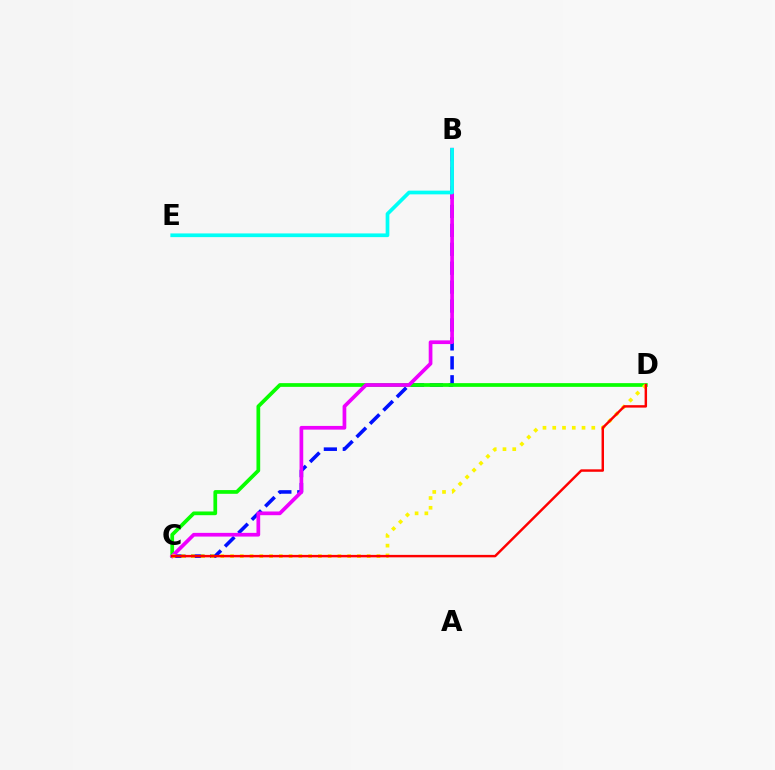{('B', 'C'): [{'color': '#0010ff', 'line_style': 'dashed', 'thickness': 2.57}, {'color': '#ee00ff', 'line_style': 'solid', 'thickness': 2.67}], ('C', 'D'): [{'color': '#08ff00', 'line_style': 'solid', 'thickness': 2.68}, {'color': '#fcf500', 'line_style': 'dotted', 'thickness': 2.65}, {'color': '#ff0000', 'line_style': 'solid', 'thickness': 1.77}], ('B', 'E'): [{'color': '#00fff6', 'line_style': 'solid', 'thickness': 2.67}]}